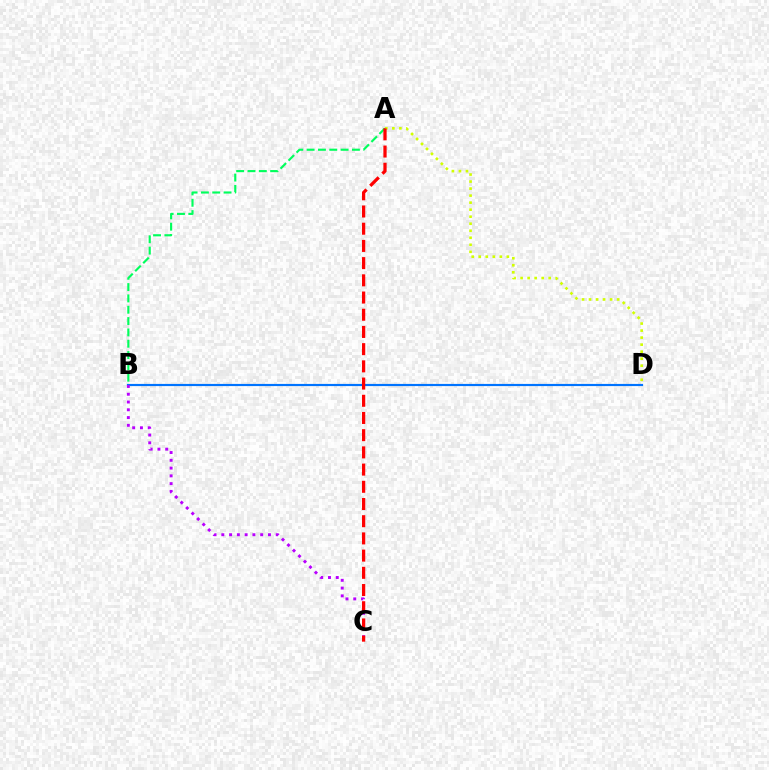{('A', 'B'): [{'color': '#00ff5c', 'line_style': 'dashed', 'thickness': 1.54}], ('A', 'D'): [{'color': '#d1ff00', 'line_style': 'dotted', 'thickness': 1.91}], ('B', 'D'): [{'color': '#0074ff', 'line_style': 'solid', 'thickness': 1.56}], ('B', 'C'): [{'color': '#b900ff', 'line_style': 'dotted', 'thickness': 2.11}], ('A', 'C'): [{'color': '#ff0000', 'line_style': 'dashed', 'thickness': 2.34}]}